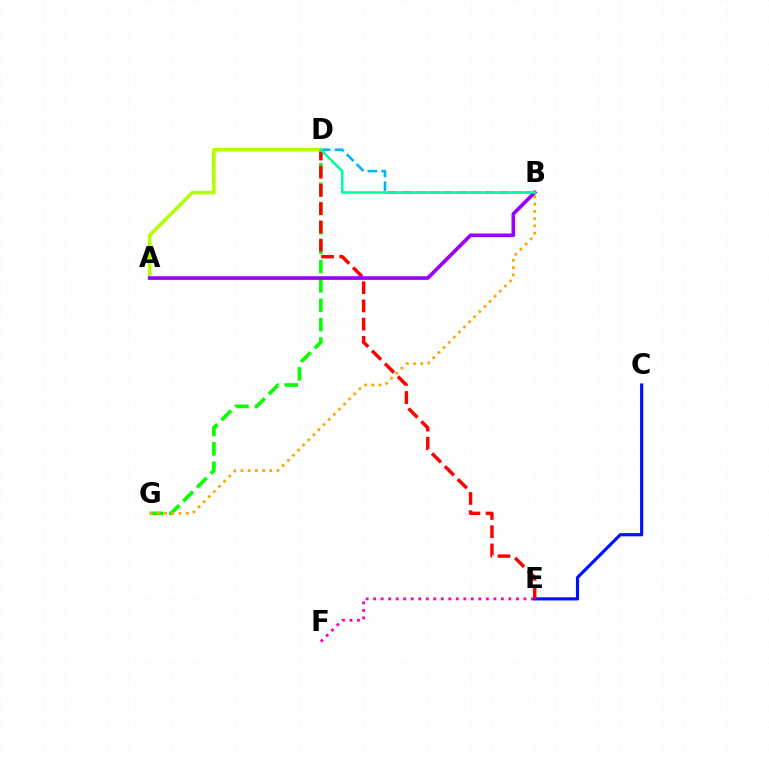{('E', 'F'): [{'color': '#ff00bd', 'line_style': 'dotted', 'thickness': 2.04}], ('D', 'G'): [{'color': '#08ff00', 'line_style': 'dashed', 'thickness': 2.63}], ('C', 'E'): [{'color': '#0010ff', 'line_style': 'solid', 'thickness': 2.27}], ('B', 'D'): [{'color': '#00b5ff', 'line_style': 'dashed', 'thickness': 1.89}, {'color': '#00ff9d', 'line_style': 'solid', 'thickness': 1.83}], ('D', 'E'): [{'color': '#ff0000', 'line_style': 'dashed', 'thickness': 2.47}], ('B', 'G'): [{'color': '#ffa500', 'line_style': 'dotted', 'thickness': 1.97}], ('A', 'D'): [{'color': '#b3ff00', 'line_style': 'solid', 'thickness': 2.54}], ('A', 'B'): [{'color': '#9b00ff', 'line_style': 'solid', 'thickness': 2.63}]}